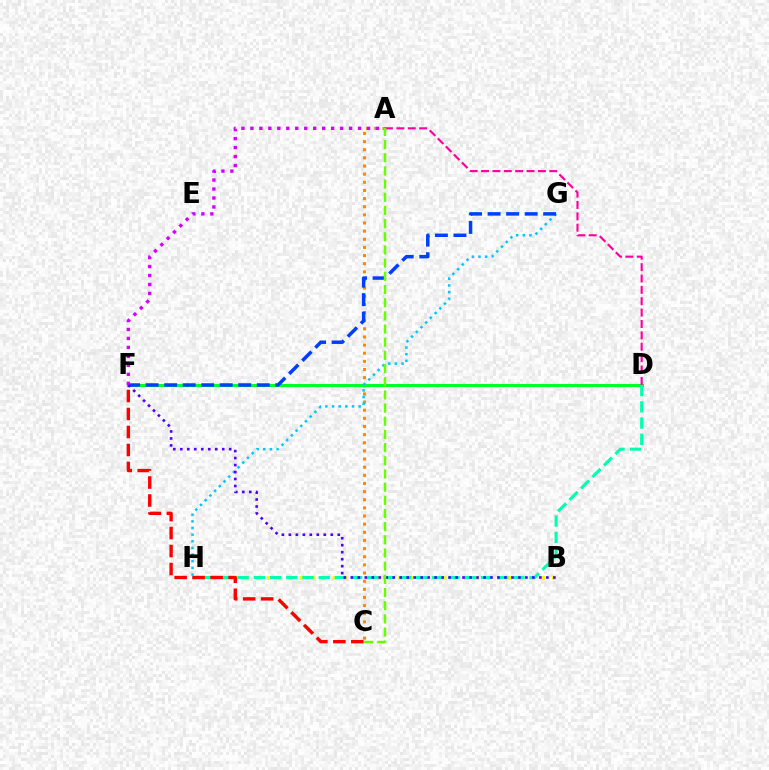{('A', 'C'): [{'color': '#ff8800', 'line_style': 'dotted', 'thickness': 2.21}, {'color': '#66ff00', 'line_style': 'dashed', 'thickness': 1.79}], ('D', 'F'): [{'color': '#00ff27', 'line_style': 'solid', 'thickness': 2.19}], ('G', 'H'): [{'color': '#00c7ff', 'line_style': 'dotted', 'thickness': 1.81}], ('A', 'D'): [{'color': '#ff00a0', 'line_style': 'dashed', 'thickness': 1.55}], ('B', 'H'): [{'color': '#eeff00', 'line_style': 'dotted', 'thickness': 2.98}], ('F', 'G'): [{'color': '#003fff', 'line_style': 'dashed', 'thickness': 2.52}], ('A', 'F'): [{'color': '#d600ff', 'line_style': 'dotted', 'thickness': 2.44}], ('D', 'H'): [{'color': '#00ffaf', 'line_style': 'dashed', 'thickness': 2.2}], ('B', 'F'): [{'color': '#4f00ff', 'line_style': 'dotted', 'thickness': 1.9}], ('C', 'F'): [{'color': '#ff0000', 'line_style': 'dashed', 'thickness': 2.44}]}